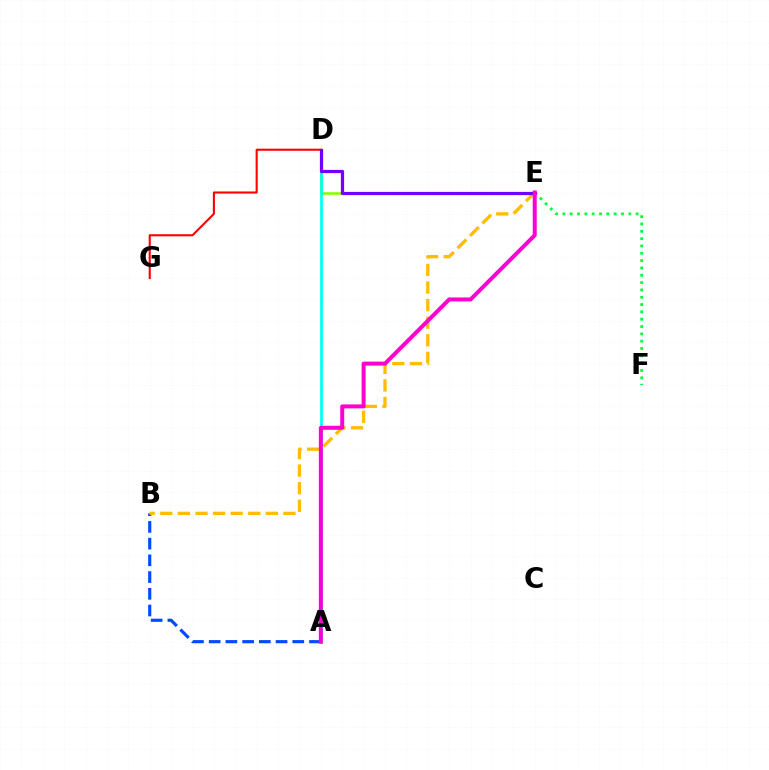{('E', 'F'): [{'color': '#00ff39', 'line_style': 'dotted', 'thickness': 1.99}], ('D', 'G'): [{'color': '#ff0000', 'line_style': 'solid', 'thickness': 1.5}], ('D', 'E'): [{'color': '#84ff00', 'line_style': 'solid', 'thickness': 1.87}, {'color': '#7200ff', 'line_style': 'solid', 'thickness': 2.32}], ('A', 'D'): [{'color': '#00fff6', 'line_style': 'solid', 'thickness': 1.96}], ('A', 'B'): [{'color': '#004bff', 'line_style': 'dashed', 'thickness': 2.27}], ('B', 'E'): [{'color': '#ffbd00', 'line_style': 'dashed', 'thickness': 2.39}], ('A', 'E'): [{'color': '#ff00cf', 'line_style': 'solid', 'thickness': 2.88}]}